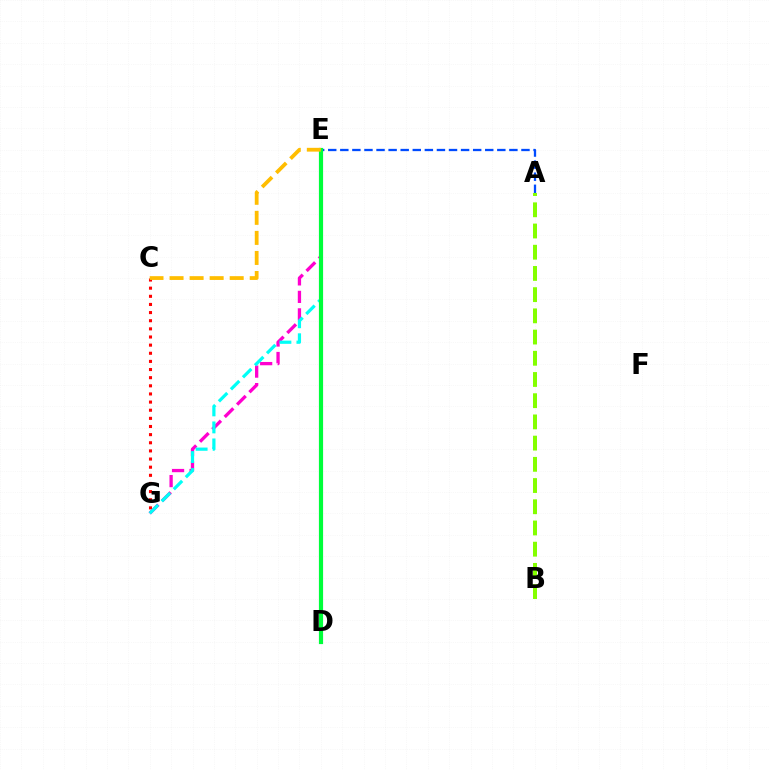{('C', 'G'): [{'color': '#ff0000', 'line_style': 'dotted', 'thickness': 2.21}], ('D', 'E'): [{'color': '#7200ff', 'line_style': 'solid', 'thickness': 2.91}, {'color': '#00ff39', 'line_style': 'solid', 'thickness': 2.98}], ('E', 'G'): [{'color': '#ff00cf', 'line_style': 'dashed', 'thickness': 2.38}, {'color': '#00fff6', 'line_style': 'dashed', 'thickness': 2.31}], ('A', 'B'): [{'color': '#84ff00', 'line_style': 'dashed', 'thickness': 2.88}], ('A', 'E'): [{'color': '#004bff', 'line_style': 'dashed', 'thickness': 1.64}], ('C', 'E'): [{'color': '#ffbd00', 'line_style': 'dashed', 'thickness': 2.72}]}